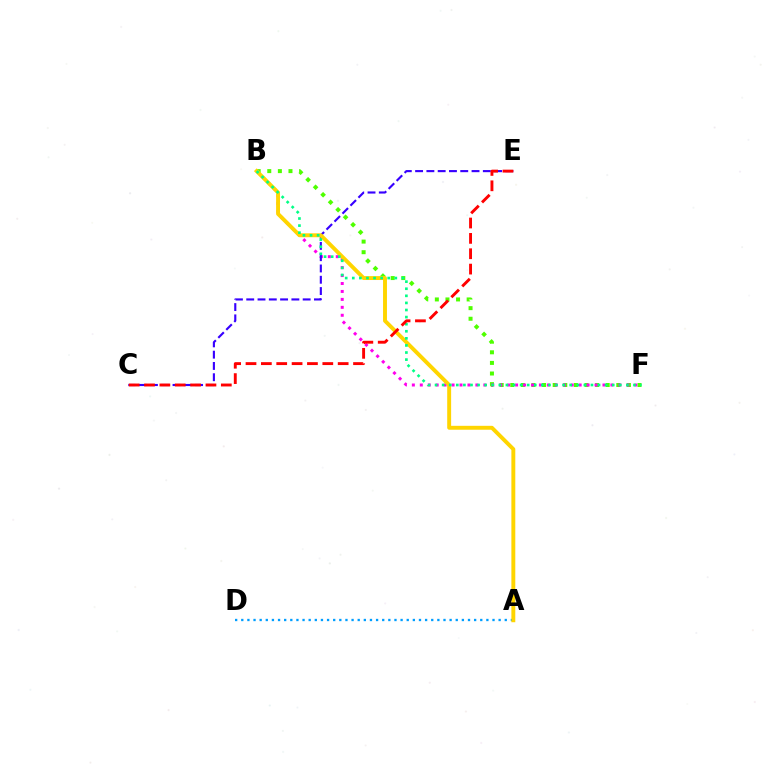{('B', 'F'): [{'color': '#4fff00', 'line_style': 'dotted', 'thickness': 2.88}, {'color': '#ff00ed', 'line_style': 'dotted', 'thickness': 2.16}, {'color': '#00ff86', 'line_style': 'dotted', 'thickness': 1.93}], ('A', 'D'): [{'color': '#009eff', 'line_style': 'dotted', 'thickness': 1.66}], ('C', 'E'): [{'color': '#3700ff', 'line_style': 'dashed', 'thickness': 1.53}, {'color': '#ff0000', 'line_style': 'dashed', 'thickness': 2.09}], ('A', 'B'): [{'color': '#ffd500', 'line_style': 'solid', 'thickness': 2.82}]}